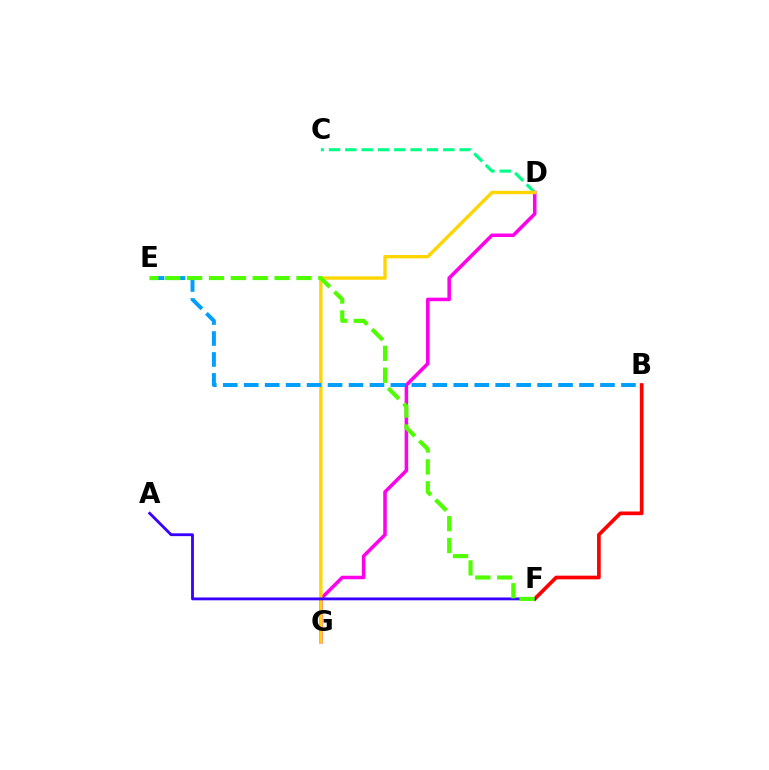{('B', 'F'): [{'color': '#ff0000', 'line_style': 'solid', 'thickness': 2.65}], ('C', 'D'): [{'color': '#00ff86', 'line_style': 'dashed', 'thickness': 2.22}], ('D', 'G'): [{'color': '#ff00ed', 'line_style': 'solid', 'thickness': 2.55}, {'color': '#ffd500', 'line_style': 'solid', 'thickness': 2.41}], ('A', 'F'): [{'color': '#3700ff', 'line_style': 'solid', 'thickness': 2.04}], ('B', 'E'): [{'color': '#009eff', 'line_style': 'dashed', 'thickness': 2.85}], ('E', 'F'): [{'color': '#4fff00', 'line_style': 'dashed', 'thickness': 2.97}]}